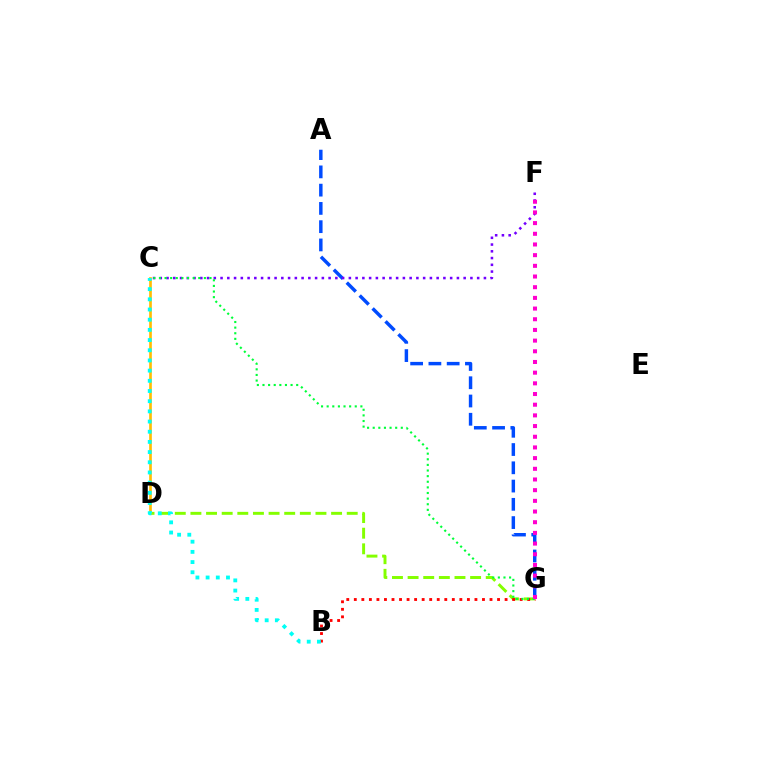{('A', 'G'): [{'color': '#004bff', 'line_style': 'dashed', 'thickness': 2.48}], ('D', 'G'): [{'color': '#84ff00', 'line_style': 'dashed', 'thickness': 2.12}], ('B', 'G'): [{'color': '#ff0000', 'line_style': 'dotted', 'thickness': 2.05}], ('C', 'F'): [{'color': '#7200ff', 'line_style': 'dotted', 'thickness': 1.83}], ('C', 'D'): [{'color': '#ffbd00', 'line_style': 'solid', 'thickness': 1.92}], ('C', 'G'): [{'color': '#00ff39', 'line_style': 'dotted', 'thickness': 1.53}], ('B', 'C'): [{'color': '#00fff6', 'line_style': 'dotted', 'thickness': 2.77}], ('F', 'G'): [{'color': '#ff00cf', 'line_style': 'dotted', 'thickness': 2.9}]}